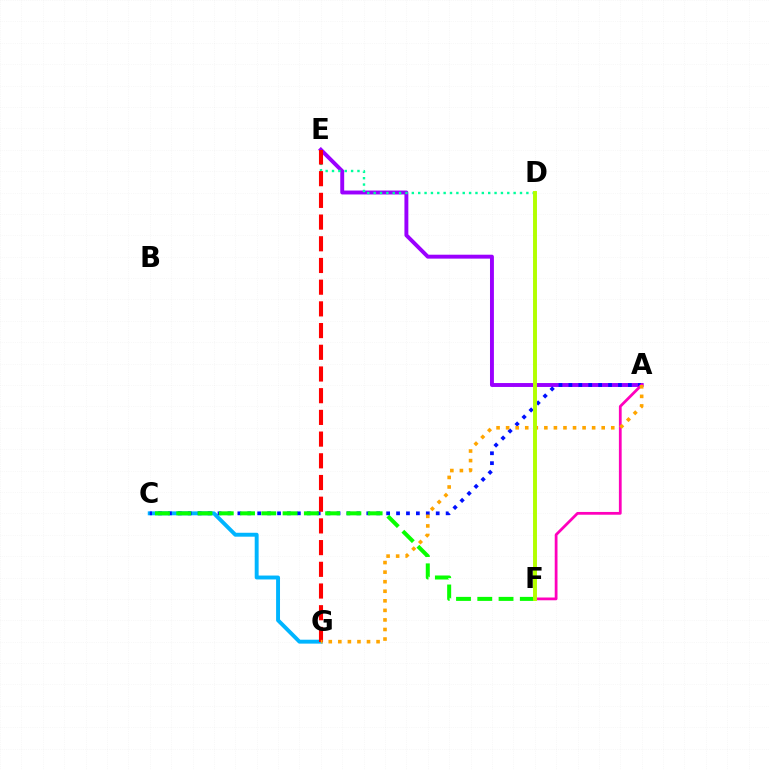{('A', 'E'): [{'color': '#9b00ff', 'line_style': 'solid', 'thickness': 2.82}], ('C', 'G'): [{'color': '#00b5ff', 'line_style': 'solid', 'thickness': 2.82}], ('A', 'C'): [{'color': '#0010ff', 'line_style': 'dotted', 'thickness': 2.69}], ('D', 'E'): [{'color': '#00ff9d', 'line_style': 'dotted', 'thickness': 1.73}], ('E', 'G'): [{'color': '#ff0000', 'line_style': 'dashed', 'thickness': 2.95}], ('A', 'F'): [{'color': '#ff00bd', 'line_style': 'solid', 'thickness': 2.0}], ('C', 'F'): [{'color': '#08ff00', 'line_style': 'dashed', 'thickness': 2.89}], ('A', 'G'): [{'color': '#ffa500', 'line_style': 'dotted', 'thickness': 2.6}], ('D', 'F'): [{'color': '#b3ff00', 'line_style': 'solid', 'thickness': 2.83}]}